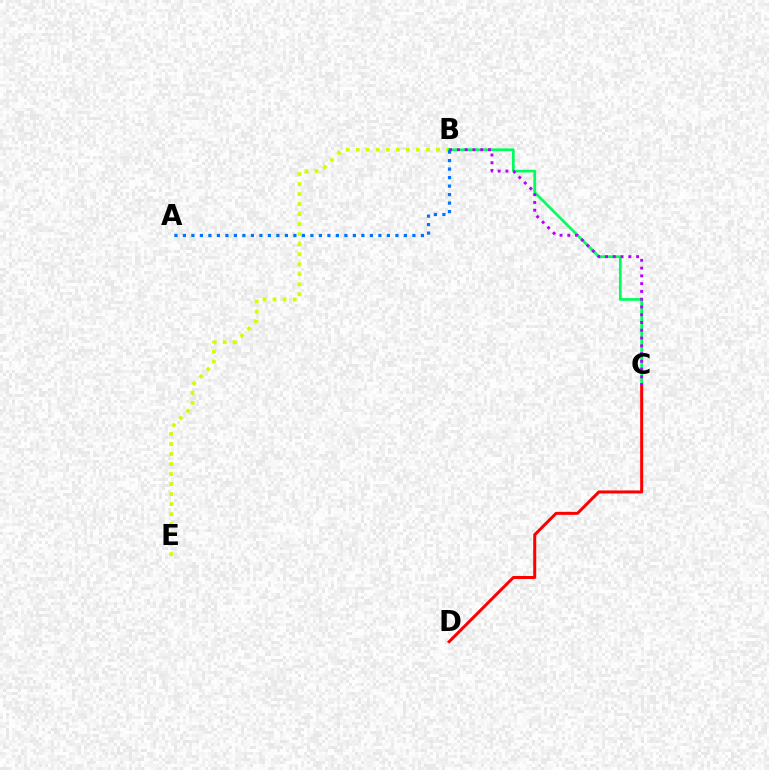{('B', 'E'): [{'color': '#d1ff00', 'line_style': 'dotted', 'thickness': 2.72}], ('B', 'C'): [{'color': '#00ff5c', 'line_style': 'solid', 'thickness': 1.95}, {'color': '#b900ff', 'line_style': 'dotted', 'thickness': 2.11}], ('C', 'D'): [{'color': '#ff0000', 'line_style': 'solid', 'thickness': 2.17}], ('A', 'B'): [{'color': '#0074ff', 'line_style': 'dotted', 'thickness': 2.31}]}